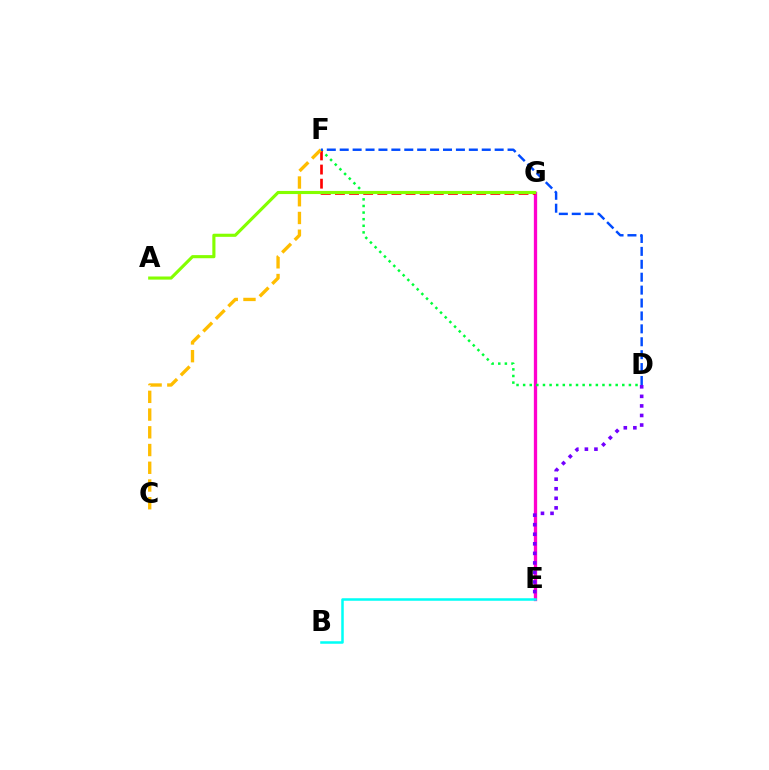{('E', 'G'): [{'color': '#ff00cf', 'line_style': 'solid', 'thickness': 2.38}], ('D', 'F'): [{'color': '#00ff39', 'line_style': 'dotted', 'thickness': 1.8}, {'color': '#004bff', 'line_style': 'dashed', 'thickness': 1.75}], ('F', 'G'): [{'color': '#ff0000', 'line_style': 'dashed', 'thickness': 1.92}], ('B', 'E'): [{'color': '#00fff6', 'line_style': 'solid', 'thickness': 1.81}], ('D', 'E'): [{'color': '#7200ff', 'line_style': 'dotted', 'thickness': 2.6}], ('C', 'F'): [{'color': '#ffbd00', 'line_style': 'dashed', 'thickness': 2.41}], ('A', 'G'): [{'color': '#84ff00', 'line_style': 'solid', 'thickness': 2.25}]}